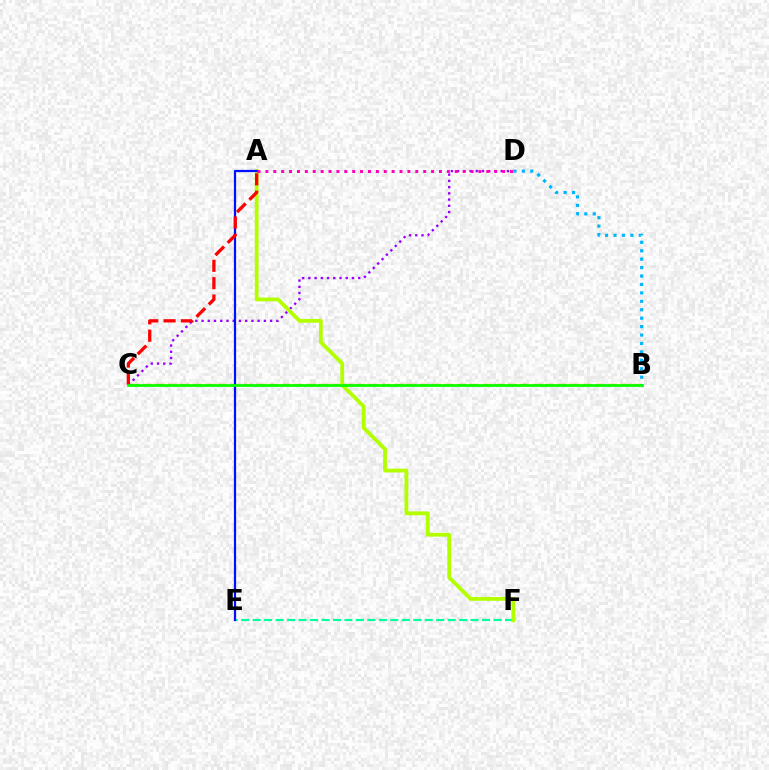{('C', 'D'): [{'color': '#9b00ff', 'line_style': 'dotted', 'thickness': 1.69}], ('B', 'C'): [{'color': '#ffa500', 'line_style': 'dashed', 'thickness': 1.71}, {'color': '#08ff00', 'line_style': 'solid', 'thickness': 1.98}], ('E', 'F'): [{'color': '#00ff9d', 'line_style': 'dashed', 'thickness': 1.56}], ('A', 'F'): [{'color': '#b3ff00', 'line_style': 'solid', 'thickness': 2.75}], ('A', 'E'): [{'color': '#0010ff', 'line_style': 'solid', 'thickness': 1.61}], ('B', 'D'): [{'color': '#00b5ff', 'line_style': 'dotted', 'thickness': 2.29}], ('A', 'C'): [{'color': '#ff0000', 'line_style': 'dashed', 'thickness': 2.36}], ('A', 'D'): [{'color': '#ff00bd', 'line_style': 'dotted', 'thickness': 2.14}]}